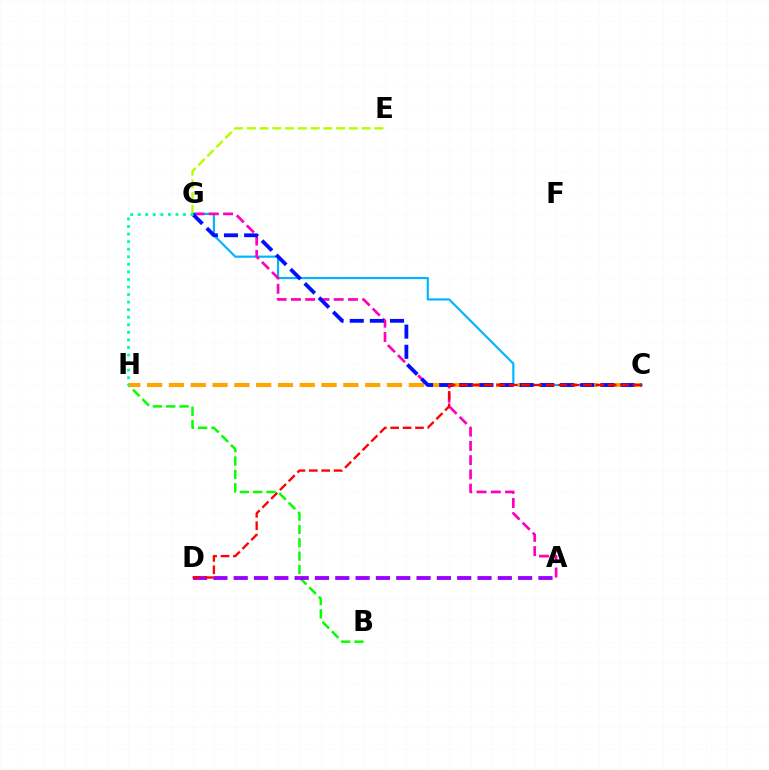{('B', 'H'): [{'color': '#08ff00', 'line_style': 'dashed', 'thickness': 1.81}], ('C', 'G'): [{'color': '#00b5ff', 'line_style': 'solid', 'thickness': 1.55}, {'color': '#0010ff', 'line_style': 'dashed', 'thickness': 2.74}], ('A', 'G'): [{'color': '#ff00bd', 'line_style': 'dashed', 'thickness': 1.94}], ('A', 'D'): [{'color': '#9b00ff', 'line_style': 'dashed', 'thickness': 2.76}], ('E', 'G'): [{'color': '#b3ff00', 'line_style': 'dashed', 'thickness': 1.73}], ('C', 'H'): [{'color': '#ffa500', 'line_style': 'dashed', 'thickness': 2.96}], ('G', 'H'): [{'color': '#00ff9d', 'line_style': 'dotted', 'thickness': 2.05}], ('C', 'D'): [{'color': '#ff0000', 'line_style': 'dashed', 'thickness': 1.68}]}